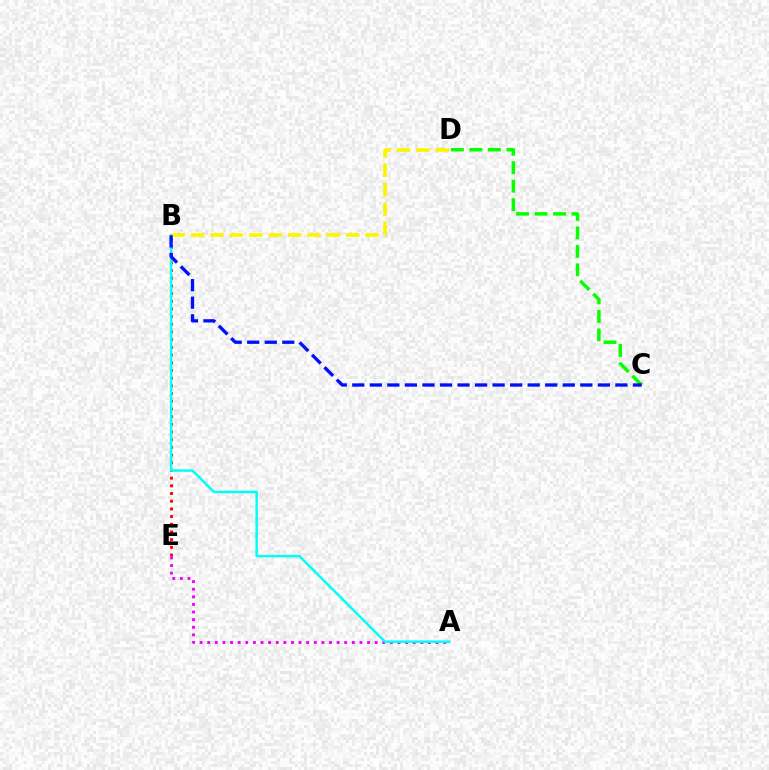{('C', 'D'): [{'color': '#08ff00', 'line_style': 'dashed', 'thickness': 2.51}], ('A', 'E'): [{'color': '#ee00ff', 'line_style': 'dotted', 'thickness': 2.07}], ('B', 'E'): [{'color': '#ff0000', 'line_style': 'dotted', 'thickness': 2.09}], ('A', 'B'): [{'color': '#00fff6', 'line_style': 'solid', 'thickness': 1.79}], ('B', 'D'): [{'color': '#fcf500', 'line_style': 'dashed', 'thickness': 2.63}], ('B', 'C'): [{'color': '#0010ff', 'line_style': 'dashed', 'thickness': 2.38}]}